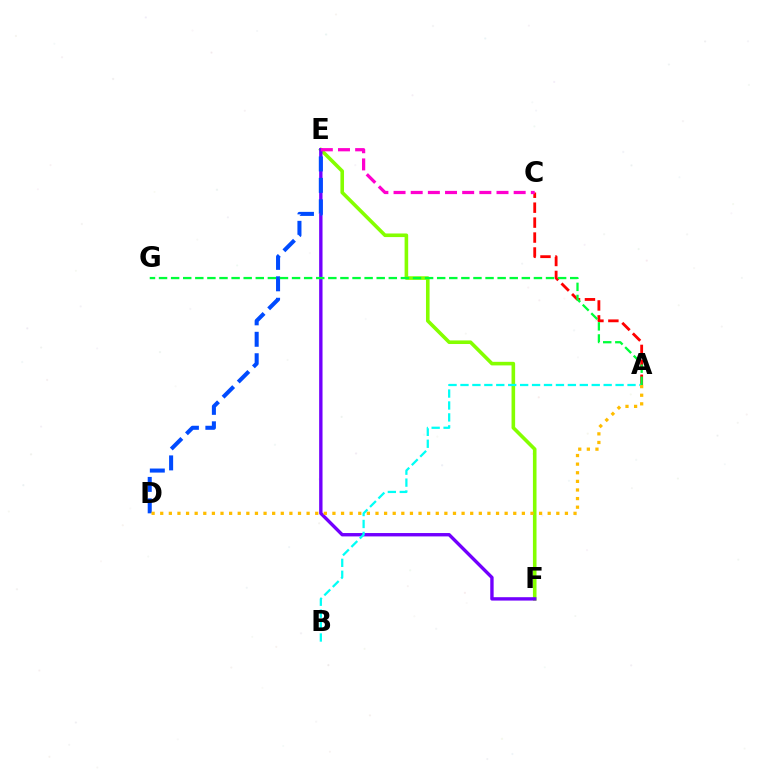{('E', 'F'): [{'color': '#84ff00', 'line_style': 'solid', 'thickness': 2.59}, {'color': '#7200ff', 'line_style': 'solid', 'thickness': 2.43}], ('A', 'C'): [{'color': '#ff0000', 'line_style': 'dashed', 'thickness': 2.03}], ('D', 'E'): [{'color': '#004bff', 'line_style': 'dashed', 'thickness': 2.91}], ('A', 'B'): [{'color': '#00fff6', 'line_style': 'dashed', 'thickness': 1.62}], ('C', 'E'): [{'color': '#ff00cf', 'line_style': 'dashed', 'thickness': 2.33}], ('A', 'G'): [{'color': '#00ff39', 'line_style': 'dashed', 'thickness': 1.64}], ('A', 'D'): [{'color': '#ffbd00', 'line_style': 'dotted', 'thickness': 2.34}]}